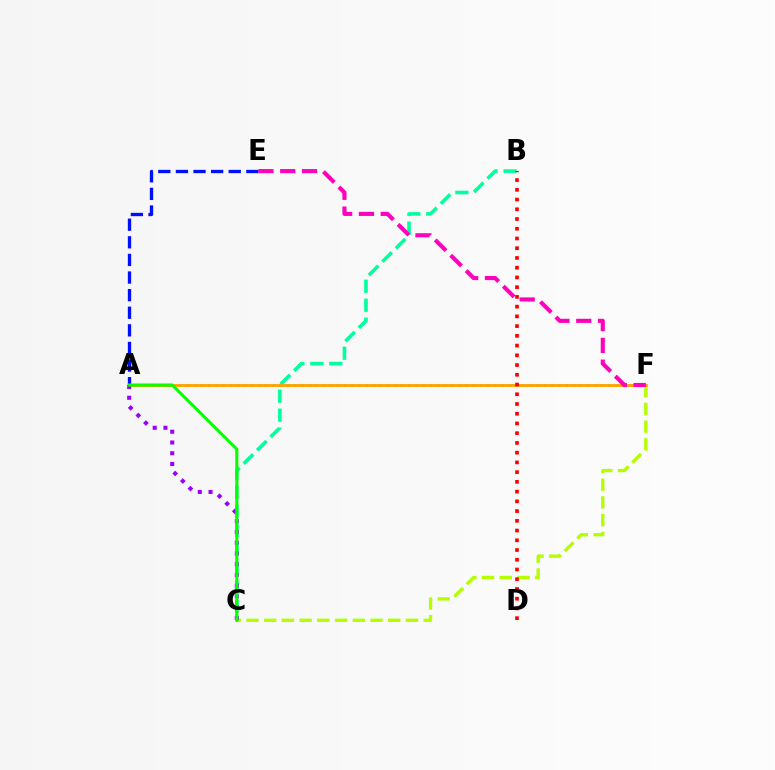{('B', 'C'): [{'color': '#00ff9d', 'line_style': 'dashed', 'thickness': 2.58}], ('A', 'E'): [{'color': '#0010ff', 'line_style': 'dashed', 'thickness': 2.39}], ('C', 'F'): [{'color': '#b3ff00', 'line_style': 'dashed', 'thickness': 2.41}], ('A', 'F'): [{'color': '#00b5ff', 'line_style': 'dotted', 'thickness': 1.94}, {'color': '#ffa500', 'line_style': 'solid', 'thickness': 2.07}], ('E', 'F'): [{'color': '#ff00bd', 'line_style': 'dashed', 'thickness': 2.96}], ('A', 'C'): [{'color': '#9b00ff', 'line_style': 'dotted', 'thickness': 2.92}, {'color': '#08ff00', 'line_style': 'solid', 'thickness': 2.2}], ('B', 'D'): [{'color': '#ff0000', 'line_style': 'dotted', 'thickness': 2.65}]}